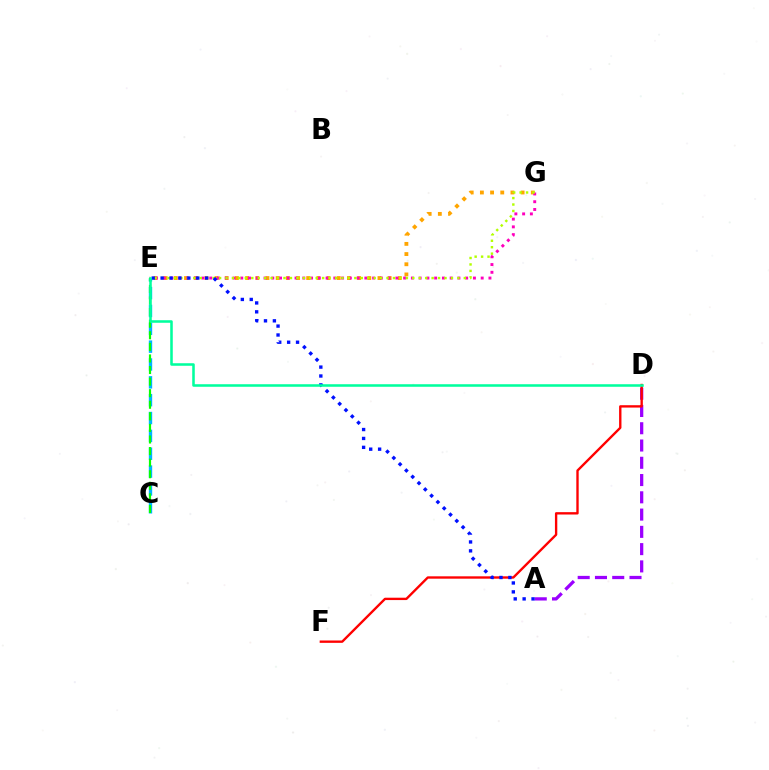{('E', 'G'): [{'color': '#ffa500', 'line_style': 'dotted', 'thickness': 2.77}, {'color': '#ff00bd', 'line_style': 'dotted', 'thickness': 2.11}, {'color': '#b3ff00', 'line_style': 'dotted', 'thickness': 1.75}], ('A', 'D'): [{'color': '#9b00ff', 'line_style': 'dashed', 'thickness': 2.35}], ('C', 'E'): [{'color': '#00b5ff', 'line_style': 'dashed', 'thickness': 2.42}, {'color': '#08ff00', 'line_style': 'dashed', 'thickness': 1.57}], ('D', 'F'): [{'color': '#ff0000', 'line_style': 'solid', 'thickness': 1.7}], ('A', 'E'): [{'color': '#0010ff', 'line_style': 'dotted', 'thickness': 2.42}], ('D', 'E'): [{'color': '#00ff9d', 'line_style': 'solid', 'thickness': 1.83}]}